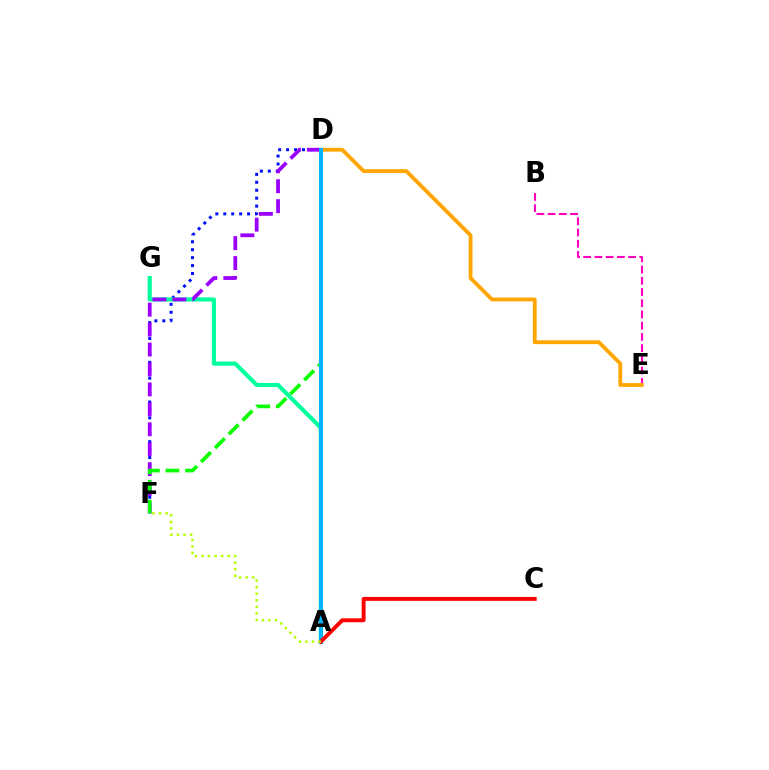{('D', 'F'): [{'color': '#0010ff', 'line_style': 'dotted', 'thickness': 2.16}, {'color': '#9b00ff', 'line_style': 'dashed', 'thickness': 2.71}, {'color': '#08ff00', 'line_style': 'dashed', 'thickness': 2.66}], ('B', 'E'): [{'color': '#ff00bd', 'line_style': 'dashed', 'thickness': 1.53}], ('D', 'E'): [{'color': '#ffa500', 'line_style': 'solid', 'thickness': 2.75}], ('A', 'G'): [{'color': '#00ff9d', 'line_style': 'solid', 'thickness': 2.97}], ('A', 'D'): [{'color': '#00b5ff', 'line_style': 'solid', 'thickness': 2.88}], ('A', 'C'): [{'color': '#ff0000', 'line_style': 'solid', 'thickness': 2.81}], ('A', 'F'): [{'color': '#b3ff00', 'line_style': 'dotted', 'thickness': 1.78}]}